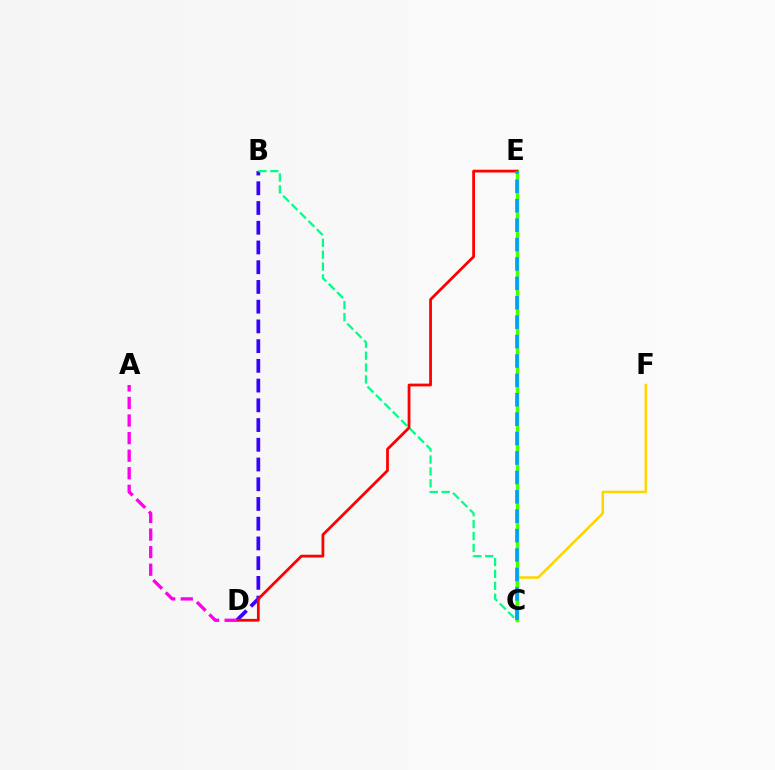{('B', 'D'): [{'color': '#3700ff', 'line_style': 'dashed', 'thickness': 2.68}], ('C', 'F'): [{'color': '#ffd500', 'line_style': 'solid', 'thickness': 1.84}], ('C', 'E'): [{'color': '#4fff00', 'line_style': 'solid', 'thickness': 2.49}, {'color': '#009eff', 'line_style': 'dashed', 'thickness': 2.64}], ('B', 'C'): [{'color': '#00ff86', 'line_style': 'dashed', 'thickness': 1.61}], ('D', 'E'): [{'color': '#ff0000', 'line_style': 'solid', 'thickness': 2.0}], ('A', 'D'): [{'color': '#ff00ed', 'line_style': 'dashed', 'thickness': 2.39}]}